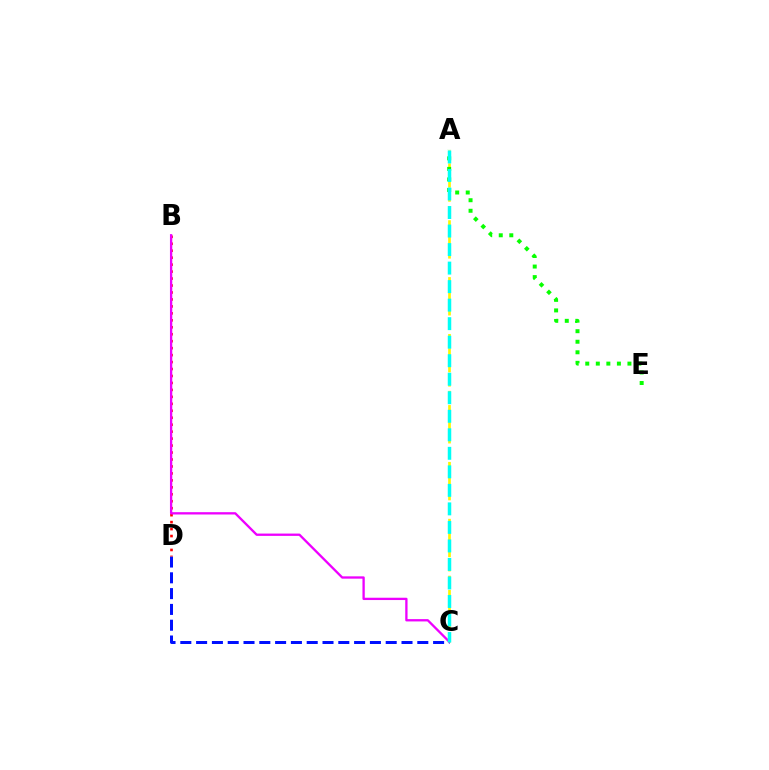{('C', 'D'): [{'color': '#0010ff', 'line_style': 'dashed', 'thickness': 2.15}], ('A', 'C'): [{'color': '#fcf500', 'line_style': 'dashed', 'thickness': 1.93}, {'color': '#00fff6', 'line_style': 'dashed', 'thickness': 2.52}], ('B', 'D'): [{'color': '#ff0000', 'line_style': 'dotted', 'thickness': 1.89}], ('A', 'E'): [{'color': '#08ff00', 'line_style': 'dotted', 'thickness': 2.86}], ('B', 'C'): [{'color': '#ee00ff', 'line_style': 'solid', 'thickness': 1.66}]}